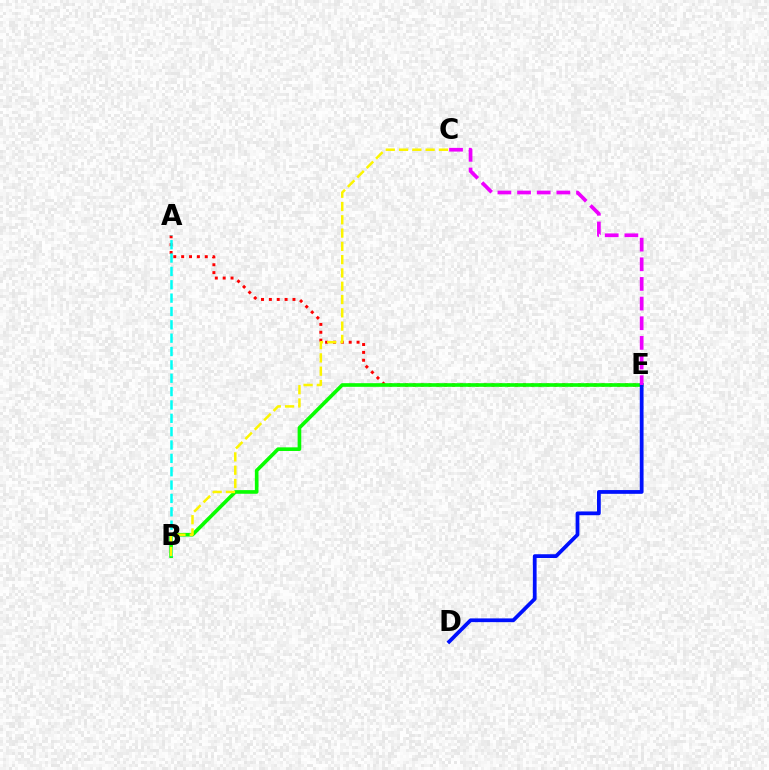{('A', 'E'): [{'color': '#ff0000', 'line_style': 'dotted', 'thickness': 2.14}], ('B', 'E'): [{'color': '#08ff00', 'line_style': 'solid', 'thickness': 2.62}], ('D', 'E'): [{'color': '#0010ff', 'line_style': 'solid', 'thickness': 2.71}], ('A', 'B'): [{'color': '#00fff6', 'line_style': 'dashed', 'thickness': 1.81}], ('C', 'E'): [{'color': '#ee00ff', 'line_style': 'dashed', 'thickness': 2.67}], ('B', 'C'): [{'color': '#fcf500', 'line_style': 'dashed', 'thickness': 1.81}]}